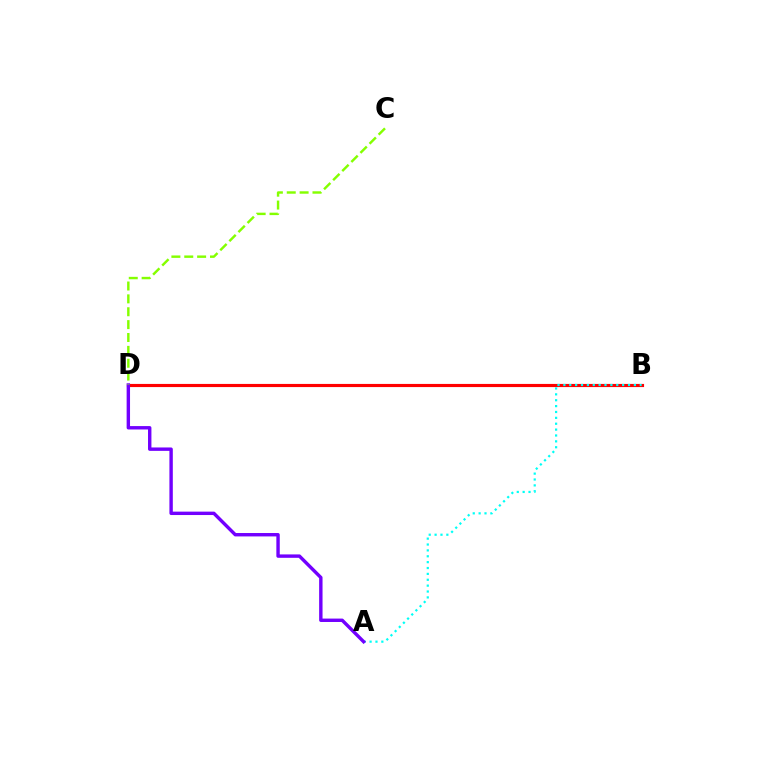{('B', 'D'): [{'color': '#ff0000', 'line_style': 'solid', 'thickness': 2.27}], ('A', 'B'): [{'color': '#00fff6', 'line_style': 'dotted', 'thickness': 1.6}], ('A', 'D'): [{'color': '#7200ff', 'line_style': 'solid', 'thickness': 2.45}], ('C', 'D'): [{'color': '#84ff00', 'line_style': 'dashed', 'thickness': 1.75}]}